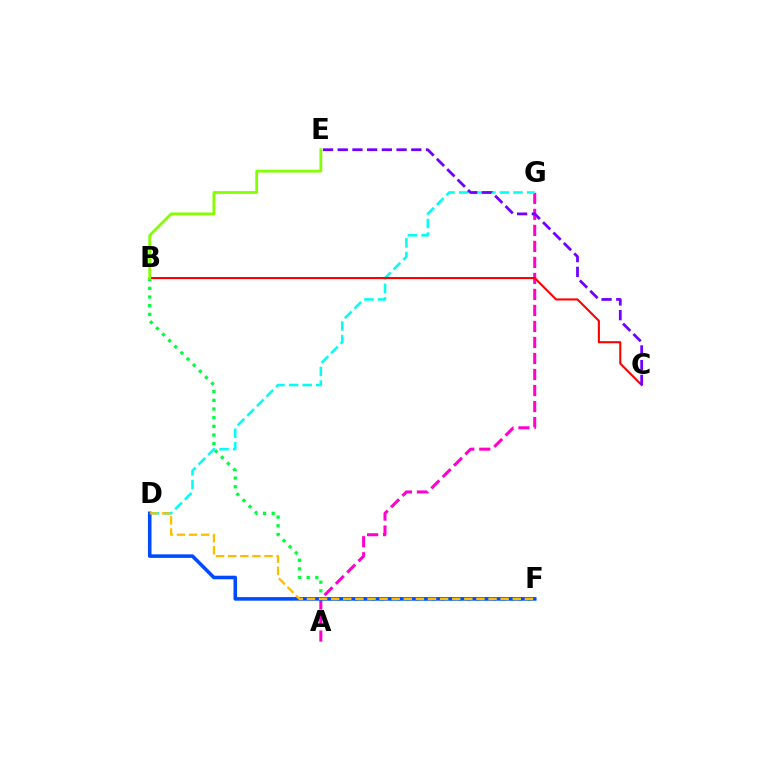{('A', 'G'): [{'color': '#ff00cf', 'line_style': 'dashed', 'thickness': 2.18}], ('B', 'F'): [{'color': '#00ff39', 'line_style': 'dotted', 'thickness': 2.35}], ('D', 'G'): [{'color': '#00fff6', 'line_style': 'dashed', 'thickness': 1.85}], ('B', 'C'): [{'color': '#ff0000', 'line_style': 'solid', 'thickness': 1.51}], ('D', 'F'): [{'color': '#004bff', 'line_style': 'solid', 'thickness': 2.58}, {'color': '#ffbd00', 'line_style': 'dashed', 'thickness': 1.64}], ('C', 'E'): [{'color': '#7200ff', 'line_style': 'dashed', 'thickness': 2.0}], ('B', 'E'): [{'color': '#84ff00', 'line_style': 'solid', 'thickness': 2.01}]}